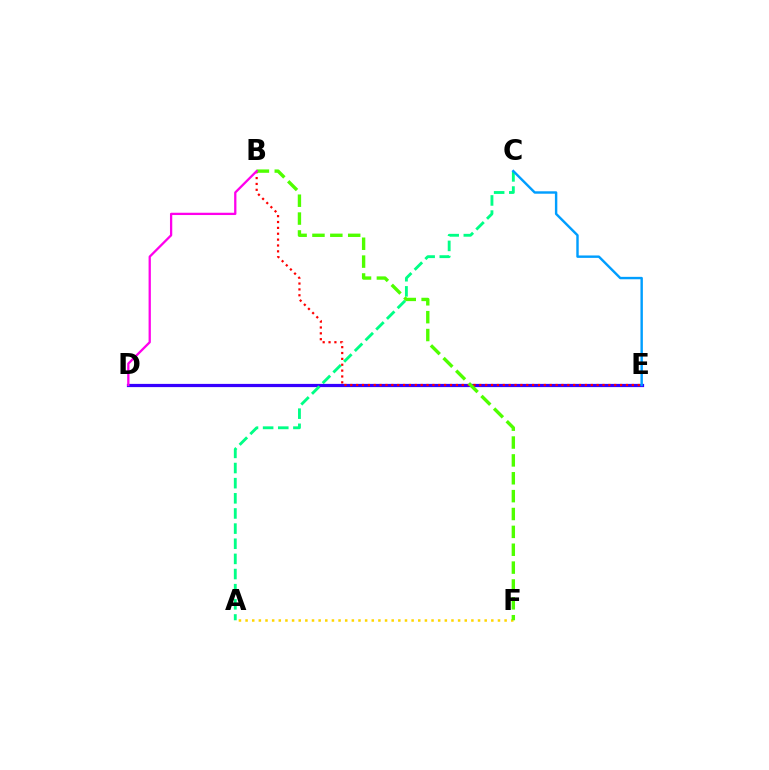{('A', 'F'): [{'color': '#ffd500', 'line_style': 'dotted', 'thickness': 1.8}], ('D', 'E'): [{'color': '#3700ff', 'line_style': 'solid', 'thickness': 2.32}], ('A', 'C'): [{'color': '#00ff86', 'line_style': 'dashed', 'thickness': 2.06}], ('B', 'E'): [{'color': '#ff0000', 'line_style': 'dotted', 'thickness': 1.59}], ('C', 'E'): [{'color': '#009eff', 'line_style': 'solid', 'thickness': 1.74}], ('B', 'F'): [{'color': '#4fff00', 'line_style': 'dashed', 'thickness': 2.43}], ('B', 'D'): [{'color': '#ff00ed', 'line_style': 'solid', 'thickness': 1.65}]}